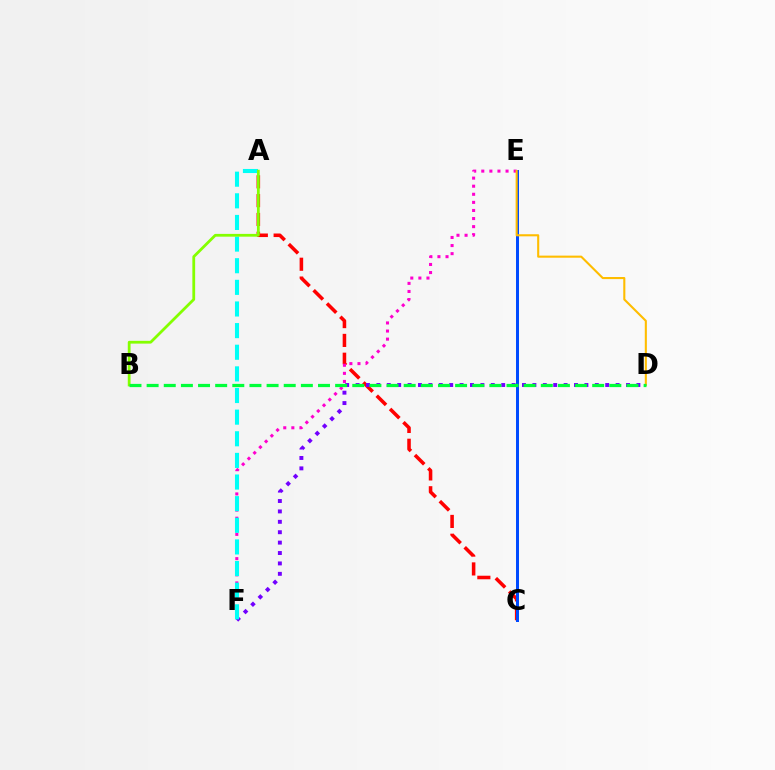{('A', 'C'): [{'color': '#ff0000', 'line_style': 'dashed', 'thickness': 2.56}], ('C', 'E'): [{'color': '#004bff', 'line_style': 'solid', 'thickness': 2.16}], ('E', 'F'): [{'color': '#ff00cf', 'line_style': 'dotted', 'thickness': 2.2}], ('D', 'F'): [{'color': '#7200ff', 'line_style': 'dotted', 'thickness': 2.83}], ('A', 'F'): [{'color': '#00fff6', 'line_style': 'dashed', 'thickness': 2.94}], ('A', 'B'): [{'color': '#84ff00', 'line_style': 'solid', 'thickness': 2.0}], ('D', 'E'): [{'color': '#ffbd00', 'line_style': 'solid', 'thickness': 1.51}], ('B', 'D'): [{'color': '#00ff39', 'line_style': 'dashed', 'thickness': 2.33}]}